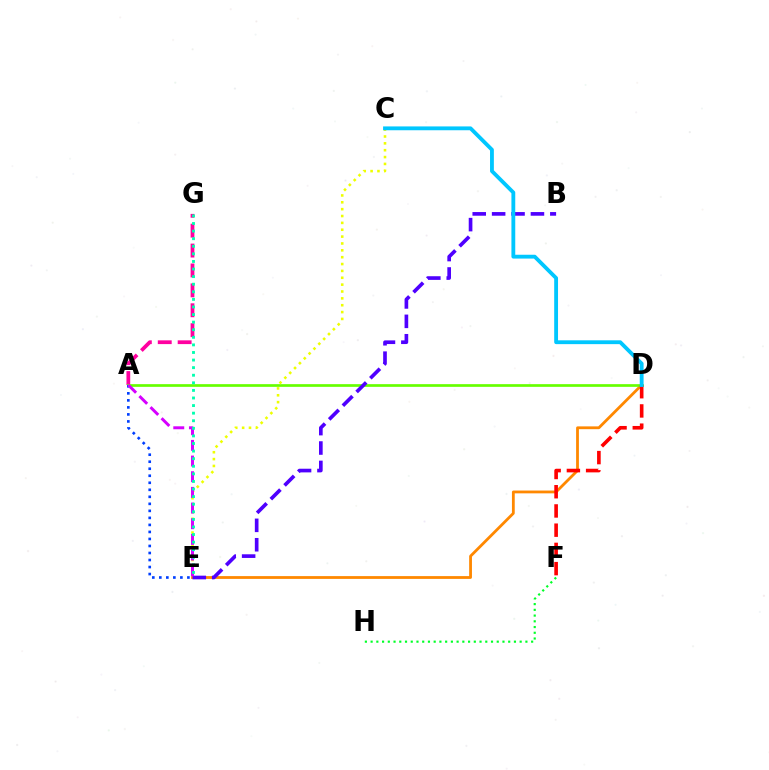{('D', 'E'): [{'color': '#ff8800', 'line_style': 'solid', 'thickness': 2.01}], ('A', 'G'): [{'color': '#ff00a0', 'line_style': 'dashed', 'thickness': 2.7}], ('A', 'D'): [{'color': '#66ff00', 'line_style': 'solid', 'thickness': 1.94}], ('F', 'H'): [{'color': '#00ff27', 'line_style': 'dotted', 'thickness': 1.56}], ('A', 'E'): [{'color': '#003fff', 'line_style': 'dotted', 'thickness': 1.91}, {'color': '#d600ff', 'line_style': 'dashed', 'thickness': 2.13}], ('C', 'E'): [{'color': '#eeff00', 'line_style': 'dotted', 'thickness': 1.86}], ('D', 'F'): [{'color': '#ff0000', 'line_style': 'dashed', 'thickness': 2.61}], ('B', 'E'): [{'color': '#4f00ff', 'line_style': 'dashed', 'thickness': 2.64}], ('E', 'G'): [{'color': '#00ffaf', 'line_style': 'dotted', 'thickness': 2.06}], ('C', 'D'): [{'color': '#00c7ff', 'line_style': 'solid', 'thickness': 2.76}]}